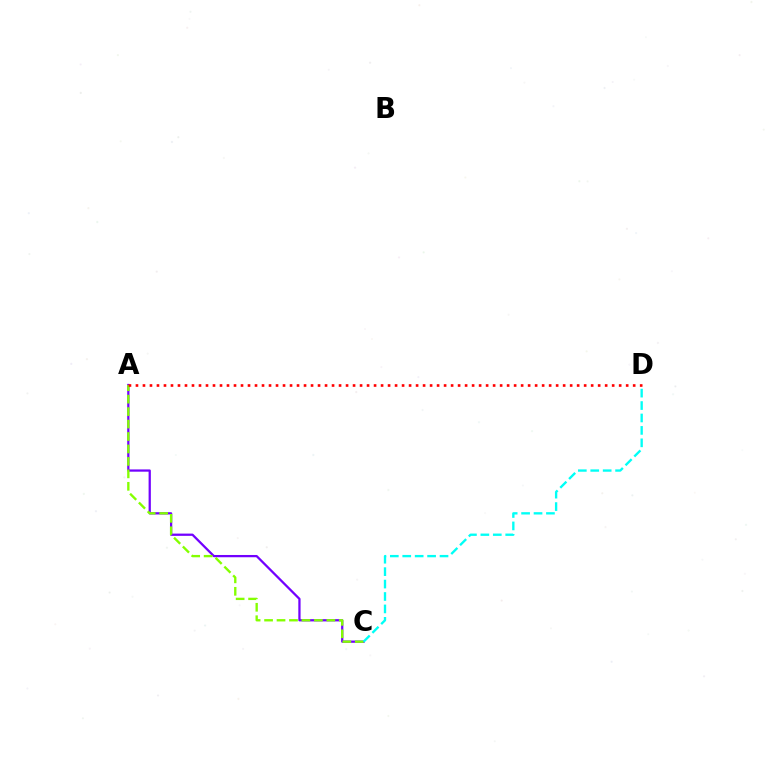{('A', 'C'): [{'color': '#7200ff', 'line_style': 'solid', 'thickness': 1.63}, {'color': '#84ff00', 'line_style': 'dashed', 'thickness': 1.69}], ('C', 'D'): [{'color': '#00fff6', 'line_style': 'dashed', 'thickness': 1.69}], ('A', 'D'): [{'color': '#ff0000', 'line_style': 'dotted', 'thickness': 1.9}]}